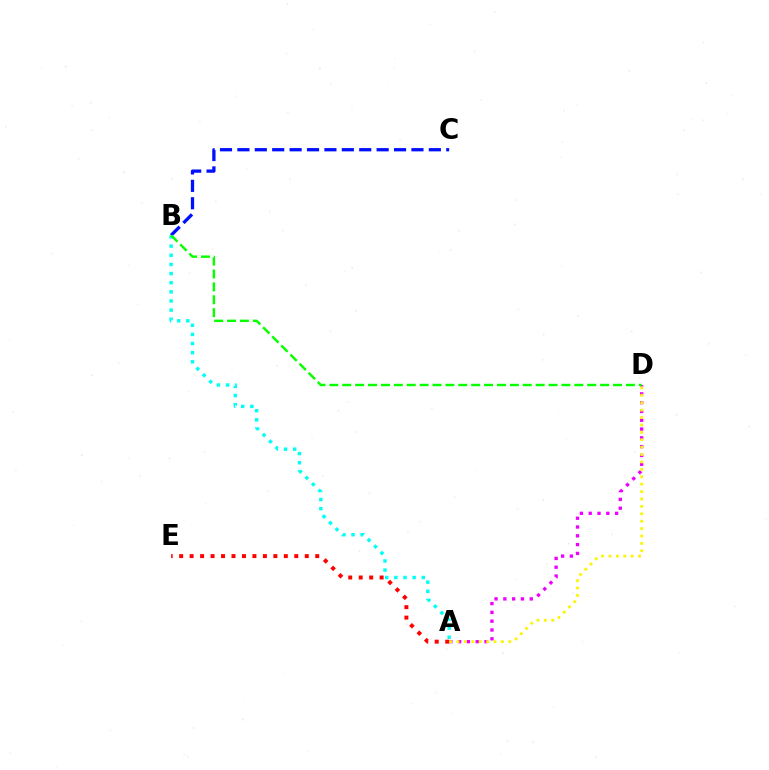{('A', 'E'): [{'color': '#ff0000', 'line_style': 'dotted', 'thickness': 2.84}], ('A', 'B'): [{'color': '#00fff6', 'line_style': 'dotted', 'thickness': 2.48}], ('B', 'C'): [{'color': '#0010ff', 'line_style': 'dashed', 'thickness': 2.36}], ('A', 'D'): [{'color': '#ee00ff', 'line_style': 'dotted', 'thickness': 2.39}, {'color': '#fcf500', 'line_style': 'dotted', 'thickness': 2.01}], ('B', 'D'): [{'color': '#08ff00', 'line_style': 'dashed', 'thickness': 1.75}]}